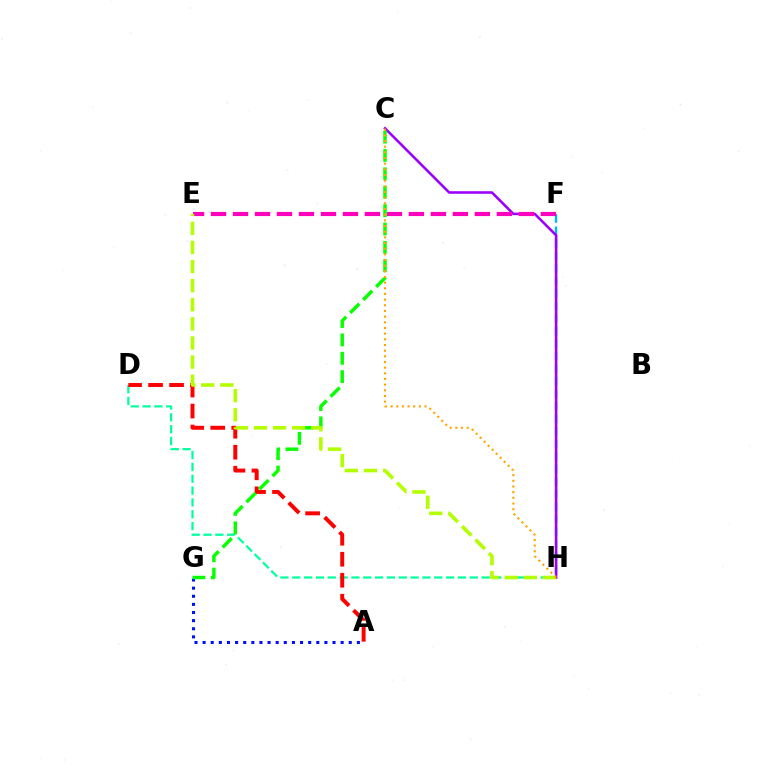{('F', 'H'): [{'color': '#00b5ff', 'line_style': 'dashed', 'thickness': 1.7}], ('D', 'H'): [{'color': '#00ff9d', 'line_style': 'dashed', 'thickness': 1.61}], ('A', 'G'): [{'color': '#0010ff', 'line_style': 'dotted', 'thickness': 2.21}], ('A', 'D'): [{'color': '#ff0000', 'line_style': 'dashed', 'thickness': 2.85}], ('C', 'H'): [{'color': '#9b00ff', 'line_style': 'solid', 'thickness': 1.85}, {'color': '#ffa500', 'line_style': 'dotted', 'thickness': 1.54}], ('E', 'F'): [{'color': '#ff00bd', 'line_style': 'dashed', 'thickness': 2.99}], ('C', 'G'): [{'color': '#08ff00', 'line_style': 'dashed', 'thickness': 2.5}], ('E', 'H'): [{'color': '#b3ff00', 'line_style': 'dashed', 'thickness': 2.59}]}